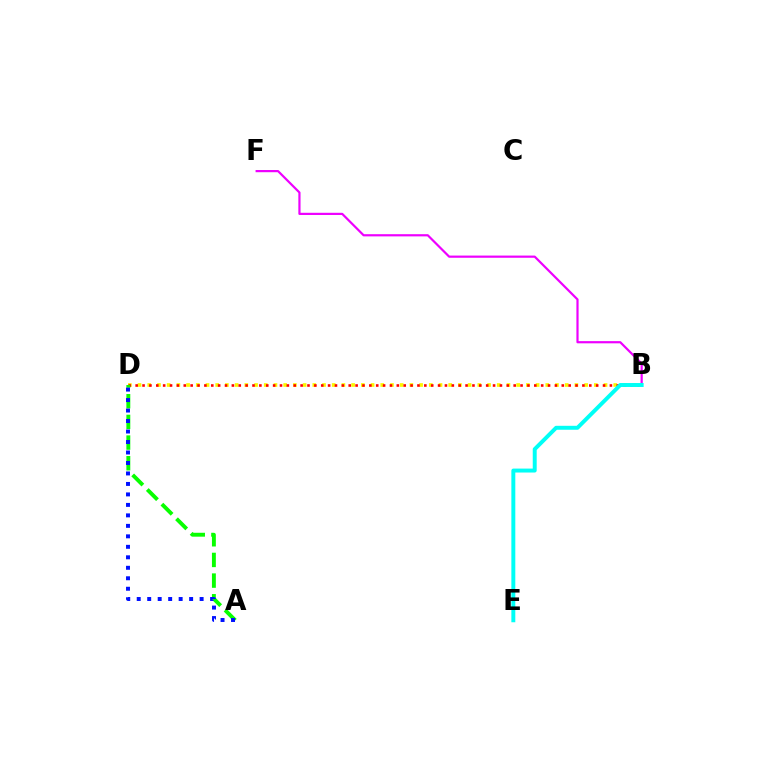{('B', 'D'): [{'color': '#fcf500', 'line_style': 'dotted', 'thickness': 2.64}, {'color': '#ff0000', 'line_style': 'dotted', 'thickness': 1.87}], ('B', 'F'): [{'color': '#ee00ff', 'line_style': 'solid', 'thickness': 1.58}], ('B', 'E'): [{'color': '#00fff6', 'line_style': 'solid', 'thickness': 2.84}], ('A', 'D'): [{'color': '#08ff00', 'line_style': 'dashed', 'thickness': 2.81}, {'color': '#0010ff', 'line_style': 'dotted', 'thickness': 2.85}]}